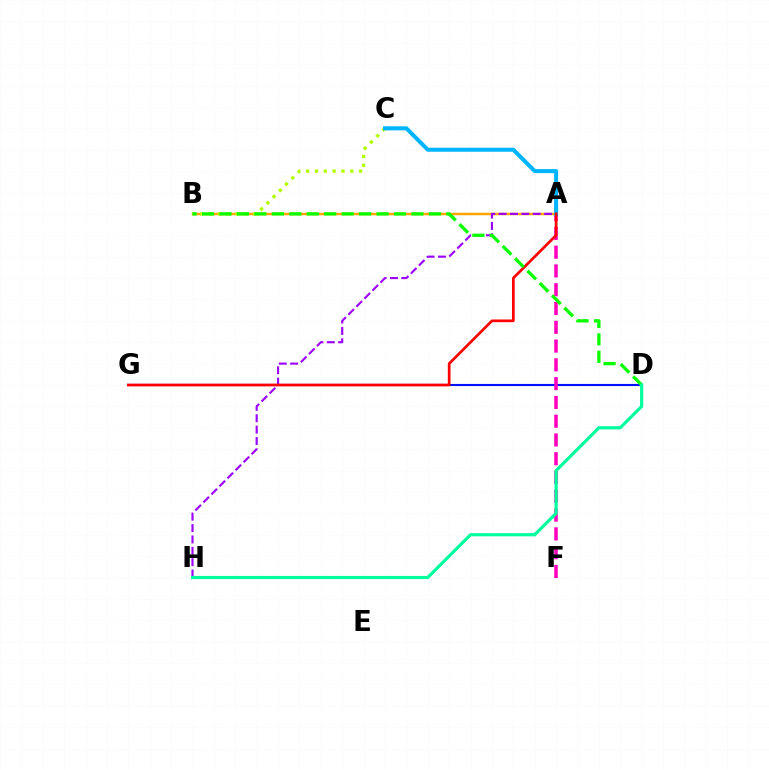{('D', 'G'): [{'color': '#0010ff', 'line_style': 'solid', 'thickness': 1.53}], ('A', 'B'): [{'color': '#ffa500', 'line_style': 'solid', 'thickness': 1.8}], ('A', 'F'): [{'color': '#ff00bd', 'line_style': 'dashed', 'thickness': 2.55}], ('B', 'C'): [{'color': '#b3ff00', 'line_style': 'dotted', 'thickness': 2.4}], ('A', 'C'): [{'color': '#00b5ff', 'line_style': 'solid', 'thickness': 2.91}], ('A', 'H'): [{'color': '#9b00ff', 'line_style': 'dashed', 'thickness': 1.54}], ('A', 'G'): [{'color': '#ff0000', 'line_style': 'solid', 'thickness': 1.94}], ('B', 'D'): [{'color': '#08ff00', 'line_style': 'dashed', 'thickness': 2.37}], ('D', 'H'): [{'color': '#00ff9d', 'line_style': 'solid', 'thickness': 2.28}]}